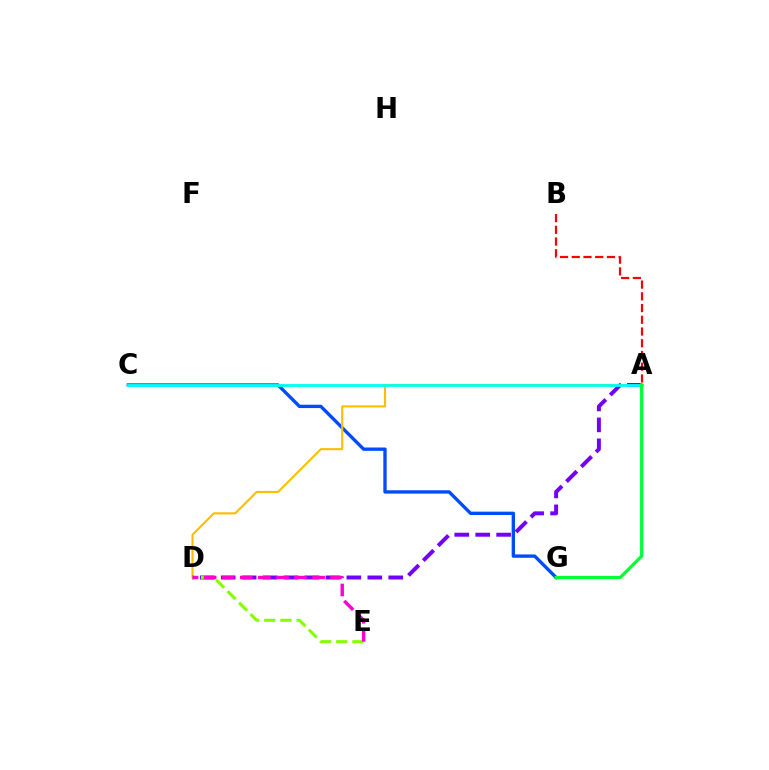{('C', 'G'): [{'color': '#004bff', 'line_style': 'solid', 'thickness': 2.41}], ('A', 'D'): [{'color': '#ffbd00', 'line_style': 'solid', 'thickness': 1.52}, {'color': '#7200ff', 'line_style': 'dashed', 'thickness': 2.84}], ('D', 'E'): [{'color': '#84ff00', 'line_style': 'dashed', 'thickness': 2.2}, {'color': '#ff00cf', 'line_style': 'dashed', 'thickness': 2.45}], ('A', 'C'): [{'color': '#00fff6', 'line_style': 'solid', 'thickness': 2.02}], ('A', 'B'): [{'color': '#ff0000', 'line_style': 'dashed', 'thickness': 1.59}], ('A', 'G'): [{'color': '#00ff39', 'line_style': 'solid', 'thickness': 2.3}]}